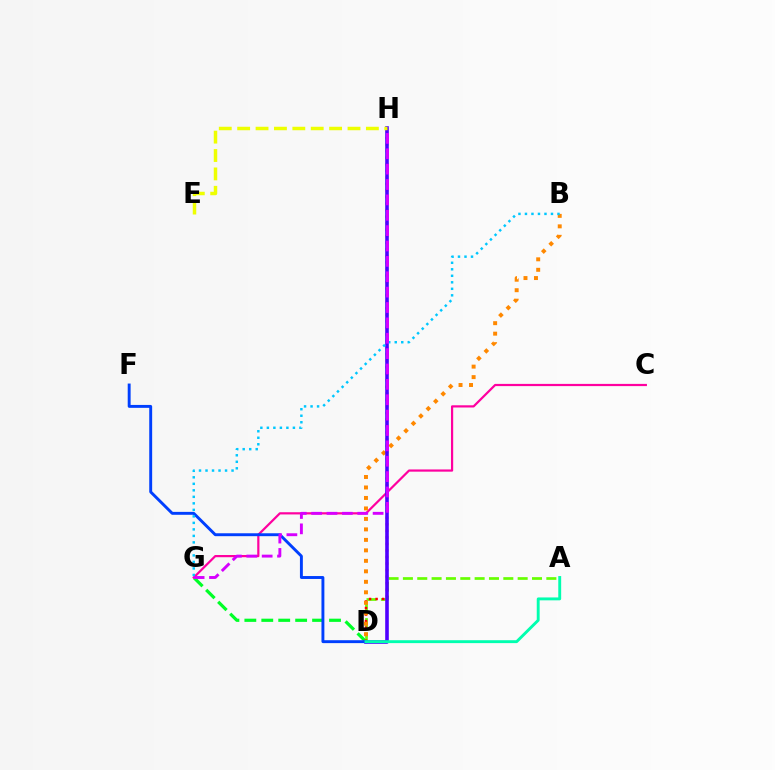{('D', 'G'): [{'color': '#00ff27', 'line_style': 'dashed', 'thickness': 2.3}], ('C', 'G'): [{'color': '#ff00a0', 'line_style': 'solid', 'thickness': 1.59}], ('A', 'D'): [{'color': '#66ff00', 'line_style': 'dashed', 'thickness': 1.95}, {'color': '#00ffaf', 'line_style': 'solid', 'thickness': 2.08}], ('D', 'H'): [{'color': '#ff0000', 'line_style': 'dotted', 'thickness': 1.78}, {'color': '#4f00ff', 'line_style': 'solid', 'thickness': 2.6}], ('B', 'D'): [{'color': '#ff8800', 'line_style': 'dotted', 'thickness': 2.85}], ('D', 'F'): [{'color': '#003fff', 'line_style': 'solid', 'thickness': 2.1}], ('E', 'H'): [{'color': '#eeff00', 'line_style': 'dashed', 'thickness': 2.5}], ('B', 'G'): [{'color': '#00c7ff', 'line_style': 'dotted', 'thickness': 1.77}], ('G', 'H'): [{'color': '#d600ff', 'line_style': 'dashed', 'thickness': 2.09}]}